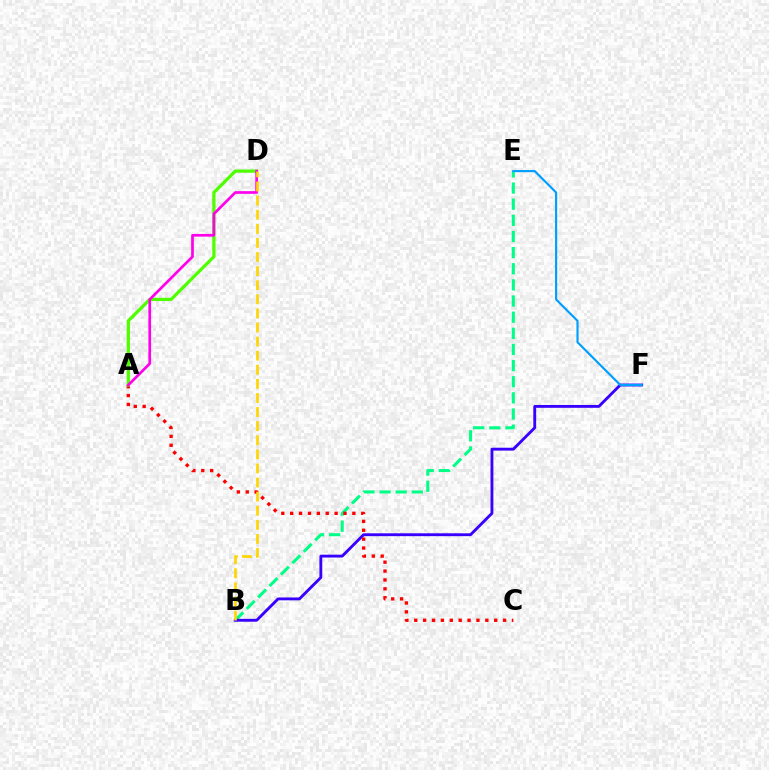{('B', 'E'): [{'color': '#00ff86', 'line_style': 'dashed', 'thickness': 2.19}], ('B', 'F'): [{'color': '#3700ff', 'line_style': 'solid', 'thickness': 2.06}], ('A', 'C'): [{'color': '#ff0000', 'line_style': 'dotted', 'thickness': 2.41}], ('A', 'D'): [{'color': '#4fff00', 'line_style': 'solid', 'thickness': 2.33}, {'color': '#ff00ed', 'line_style': 'solid', 'thickness': 1.94}], ('B', 'D'): [{'color': '#ffd500', 'line_style': 'dashed', 'thickness': 1.91}], ('E', 'F'): [{'color': '#009eff', 'line_style': 'solid', 'thickness': 1.54}]}